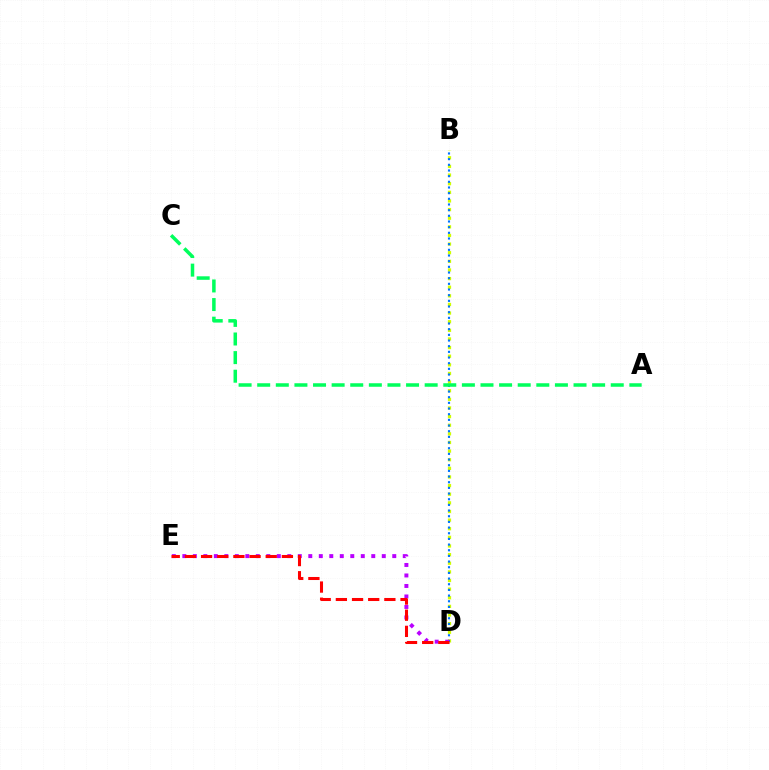{('B', 'D'): [{'color': '#d1ff00', 'line_style': 'dotted', 'thickness': 2.34}, {'color': '#0074ff', 'line_style': 'dotted', 'thickness': 1.54}], ('D', 'E'): [{'color': '#b900ff', 'line_style': 'dotted', 'thickness': 2.85}, {'color': '#ff0000', 'line_style': 'dashed', 'thickness': 2.2}], ('A', 'C'): [{'color': '#00ff5c', 'line_style': 'dashed', 'thickness': 2.53}]}